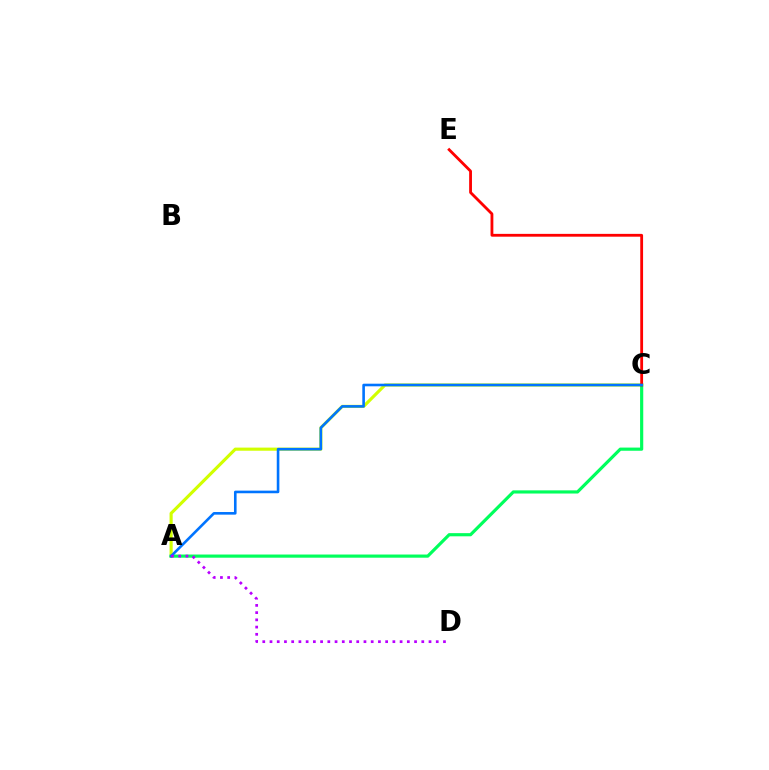{('A', 'C'): [{'color': '#d1ff00', 'line_style': 'solid', 'thickness': 2.26}, {'color': '#00ff5c', 'line_style': 'solid', 'thickness': 2.28}, {'color': '#0074ff', 'line_style': 'solid', 'thickness': 1.88}], ('C', 'E'): [{'color': '#ff0000', 'line_style': 'solid', 'thickness': 2.03}], ('A', 'D'): [{'color': '#b900ff', 'line_style': 'dotted', 'thickness': 1.96}]}